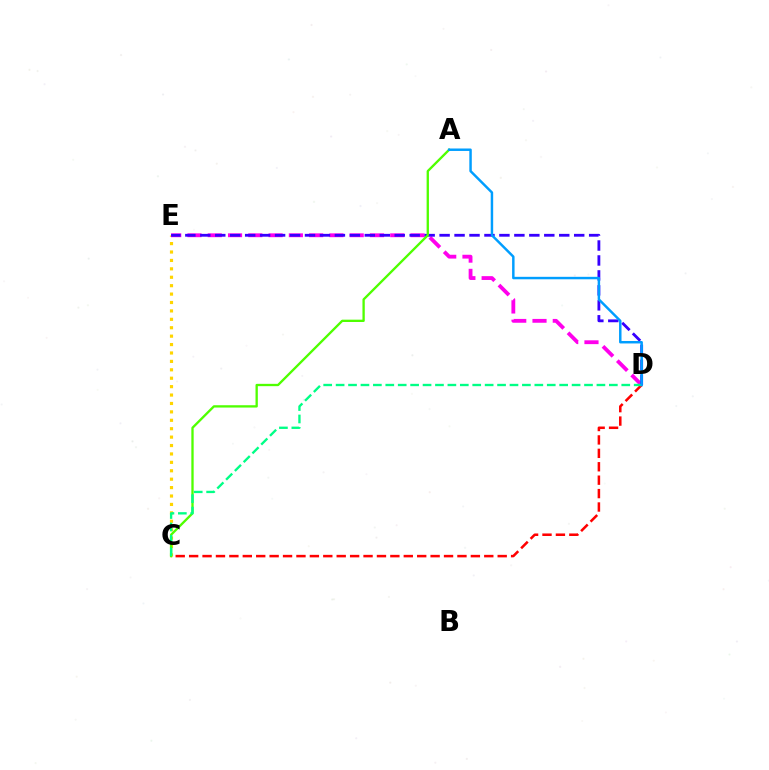{('C', 'E'): [{'color': '#ffd500', 'line_style': 'dotted', 'thickness': 2.29}], ('C', 'D'): [{'color': '#ff0000', 'line_style': 'dashed', 'thickness': 1.82}, {'color': '#00ff86', 'line_style': 'dashed', 'thickness': 1.69}], ('D', 'E'): [{'color': '#ff00ed', 'line_style': 'dashed', 'thickness': 2.75}, {'color': '#3700ff', 'line_style': 'dashed', 'thickness': 2.03}], ('A', 'C'): [{'color': '#4fff00', 'line_style': 'solid', 'thickness': 1.67}], ('A', 'D'): [{'color': '#009eff', 'line_style': 'solid', 'thickness': 1.77}]}